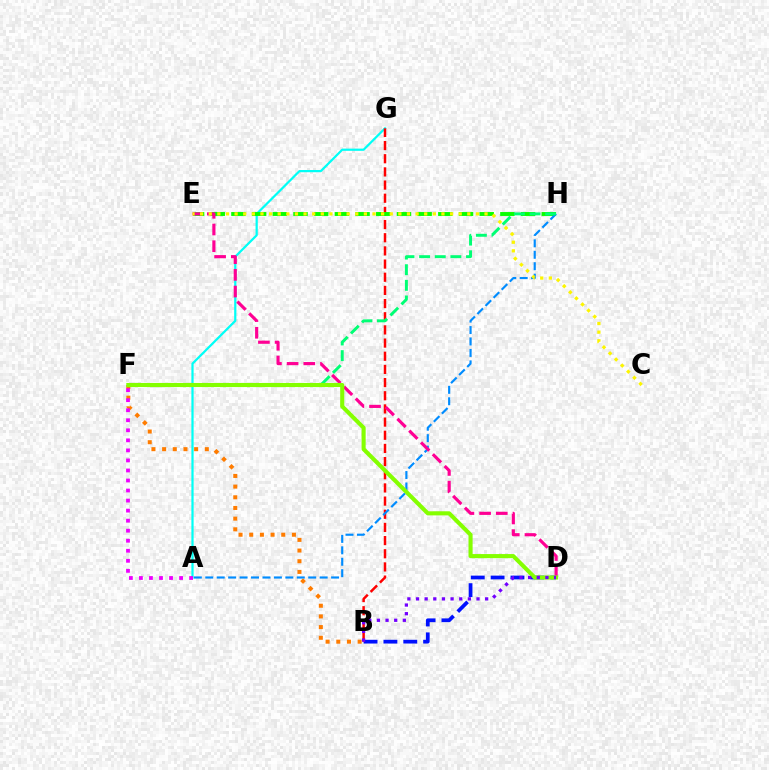{('A', 'G'): [{'color': '#00fff6', 'line_style': 'solid', 'thickness': 1.6}], ('B', 'F'): [{'color': '#ff7c00', 'line_style': 'dotted', 'thickness': 2.9}], ('B', 'D'): [{'color': '#0010ff', 'line_style': 'dashed', 'thickness': 2.7}, {'color': '#7200ff', 'line_style': 'dotted', 'thickness': 2.35}], ('B', 'G'): [{'color': '#ff0000', 'line_style': 'dashed', 'thickness': 1.79}], ('E', 'H'): [{'color': '#08ff00', 'line_style': 'dashed', 'thickness': 2.81}], ('A', 'H'): [{'color': '#008cff', 'line_style': 'dashed', 'thickness': 1.55}], ('F', 'H'): [{'color': '#00ff74', 'line_style': 'dashed', 'thickness': 2.12}], ('D', 'E'): [{'color': '#ff0094', 'line_style': 'dashed', 'thickness': 2.27}], ('D', 'F'): [{'color': '#84ff00', 'line_style': 'solid', 'thickness': 2.95}], ('C', 'E'): [{'color': '#fcf500', 'line_style': 'dotted', 'thickness': 2.34}], ('A', 'F'): [{'color': '#ee00ff', 'line_style': 'dotted', 'thickness': 2.73}]}